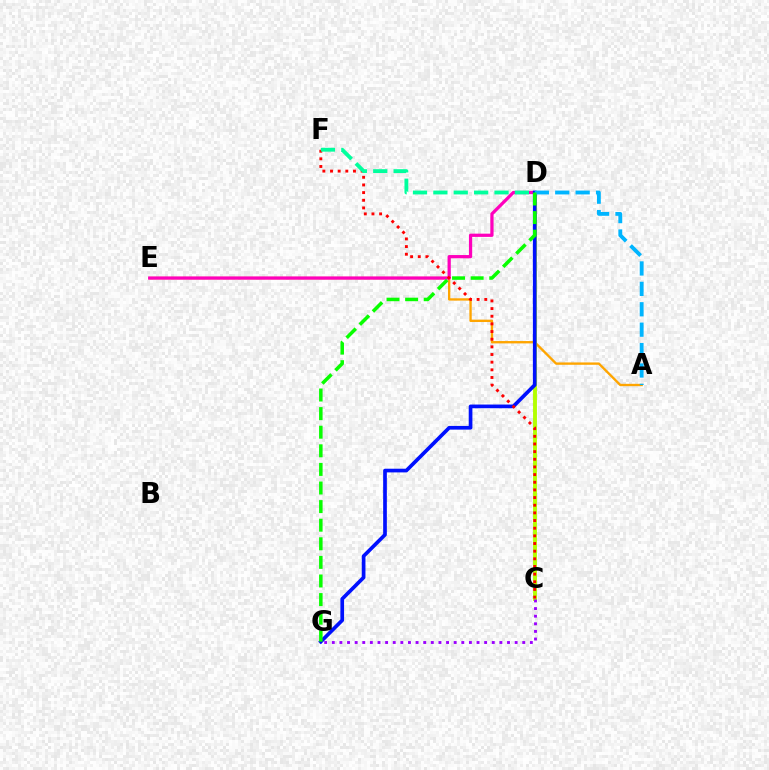{('A', 'E'): [{'color': '#ffa500', 'line_style': 'solid', 'thickness': 1.7}], ('D', 'E'): [{'color': '#ff00bd', 'line_style': 'solid', 'thickness': 2.33}], ('C', 'D'): [{'color': '#b3ff00', 'line_style': 'solid', 'thickness': 2.79}], ('D', 'G'): [{'color': '#0010ff', 'line_style': 'solid', 'thickness': 2.65}, {'color': '#08ff00', 'line_style': 'dashed', 'thickness': 2.53}], ('A', 'D'): [{'color': '#00b5ff', 'line_style': 'dashed', 'thickness': 2.77}], ('C', 'F'): [{'color': '#ff0000', 'line_style': 'dotted', 'thickness': 2.08}], ('D', 'F'): [{'color': '#00ff9d', 'line_style': 'dashed', 'thickness': 2.77}], ('C', 'G'): [{'color': '#9b00ff', 'line_style': 'dotted', 'thickness': 2.07}]}